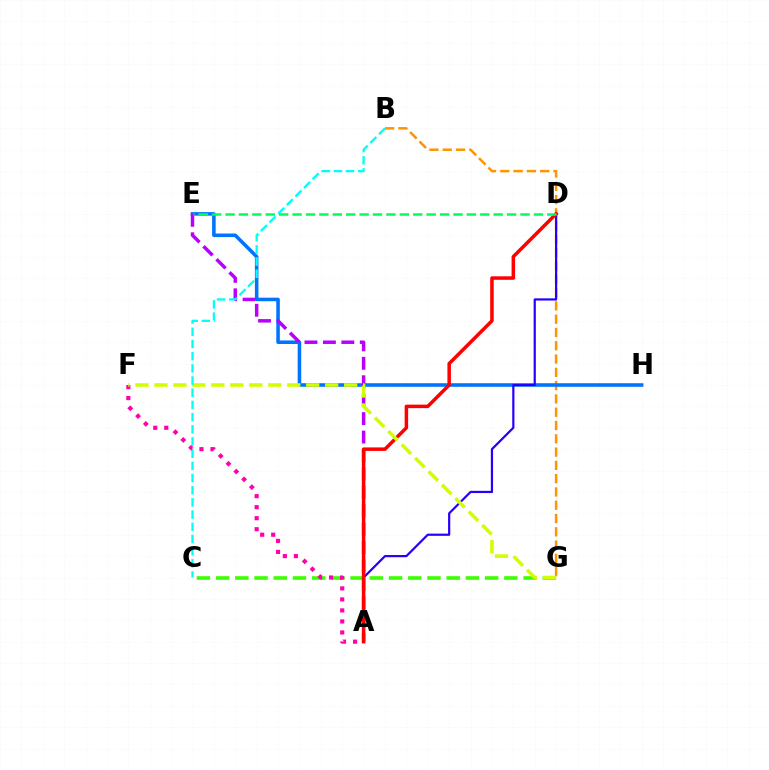{('B', 'G'): [{'color': '#ff9400', 'line_style': 'dashed', 'thickness': 1.81}], ('E', 'H'): [{'color': '#0074ff', 'line_style': 'solid', 'thickness': 2.56}], ('C', 'G'): [{'color': '#3dff00', 'line_style': 'dashed', 'thickness': 2.61}], ('A', 'E'): [{'color': '#b900ff', 'line_style': 'dashed', 'thickness': 2.5}], ('A', 'D'): [{'color': '#2500ff', 'line_style': 'solid', 'thickness': 1.58}, {'color': '#ff0000', 'line_style': 'solid', 'thickness': 2.53}], ('A', 'F'): [{'color': '#ff00ac', 'line_style': 'dotted', 'thickness': 2.99}], ('F', 'G'): [{'color': '#d1ff00', 'line_style': 'dashed', 'thickness': 2.58}], ('B', 'C'): [{'color': '#00fff6', 'line_style': 'dashed', 'thickness': 1.66}], ('D', 'E'): [{'color': '#00ff5c', 'line_style': 'dashed', 'thickness': 1.82}]}